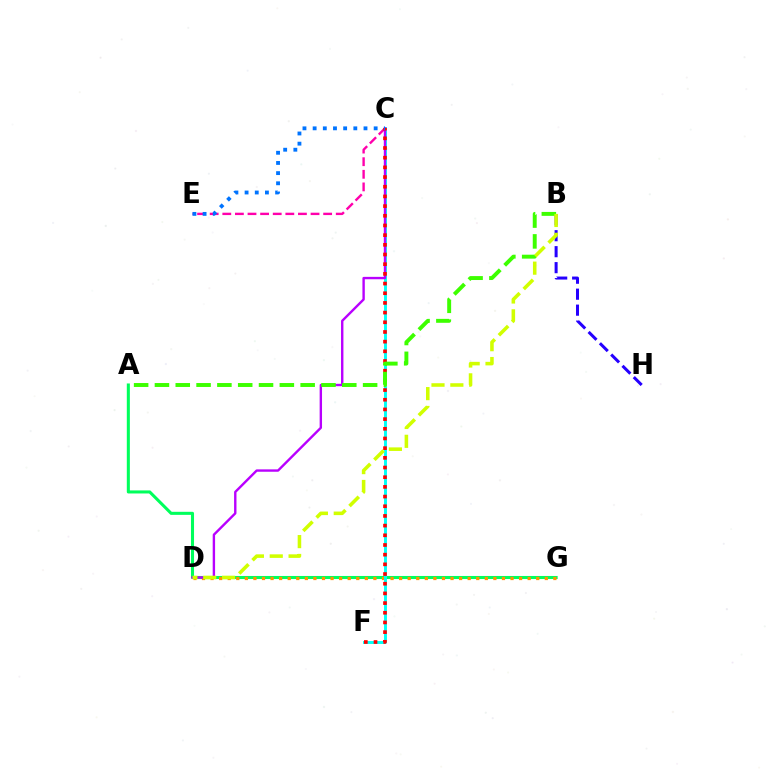{('A', 'G'): [{'color': '#00ff5c', 'line_style': 'solid', 'thickness': 2.2}], ('D', 'G'): [{'color': '#ff9400', 'line_style': 'dotted', 'thickness': 2.33}], ('C', 'F'): [{'color': '#00fff6', 'line_style': 'solid', 'thickness': 2.11}, {'color': '#ff0000', 'line_style': 'dotted', 'thickness': 2.63}], ('B', 'H'): [{'color': '#2500ff', 'line_style': 'dashed', 'thickness': 2.17}], ('C', 'D'): [{'color': '#b900ff', 'line_style': 'solid', 'thickness': 1.72}], ('C', 'E'): [{'color': '#ff00ac', 'line_style': 'dashed', 'thickness': 1.71}, {'color': '#0074ff', 'line_style': 'dotted', 'thickness': 2.76}], ('A', 'B'): [{'color': '#3dff00', 'line_style': 'dashed', 'thickness': 2.83}], ('B', 'D'): [{'color': '#d1ff00', 'line_style': 'dashed', 'thickness': 2.56}]}